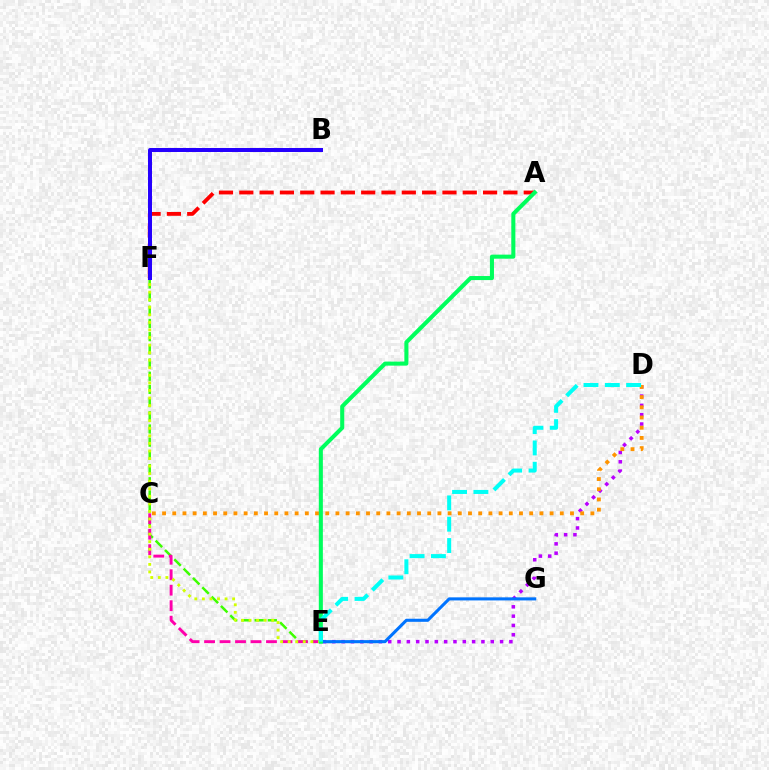{('A', 'F'): [{'color': '#ff0000', 'line_style': 'dashed', 'thickness': 2.76}], ('E', 'F'): [{'color': '#3dff00', 'line_style': 'dashed', 'thickness': 1.79}, {'color': '#d1ff00', 'line_style': 'dotted', 'thickness': 2.05}], ('C', 'E'): [{'color': '#ff00ac', 'line_style': 'dashed', 'thickness': 2.1}], ('D', 'E'): [{'color': '#b900ff', 'line_style': 'dotted', 'thickness': 2.53}, {'color': '#00fff6', 'line_style': 'dashed', 'thickness': 2.9}], ('C', 'D'): [{'color': '#ff9400', 'line_style': 'dotted', 'thickness': 2.77}], ('E', 'G'): [{'color': '#0074ff', 'line_style': 'solid', 'thickness': 2.21}], ('A', 'E'): [{'color': '#00ff5c', 'line_style': 'solid', 'thickness': 2.92}], ('B', 'F'): [{'color': '#2500ff', 'line_style': 'solid', 'thickness': 2.87}]}